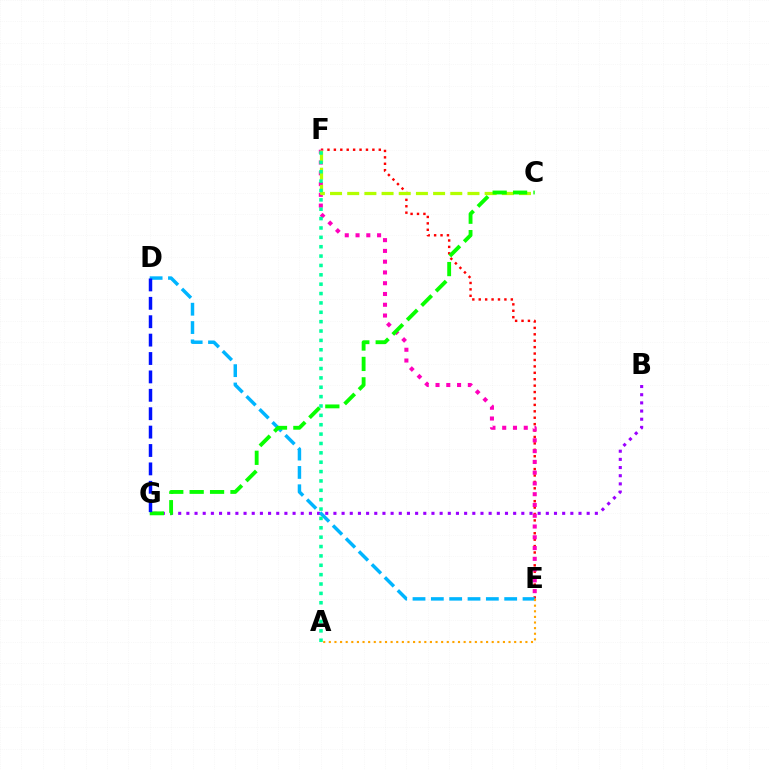{('E', 'F'): [{'color': '#ff0000', 'line_style': 'dotted', 'thickness': 1.74}, {'color': '#ff00bd', 'line_style': 'dotted', 'thickness': 2.93}], ('B', 'G'): [{'color': '#9b00ff', 'line_style': 'dotted', 'thickness': 2.22}], ('D', 'E'): [{'color': '#00b5ff', 'line_style': 'dashed', 'thickness': 2.49}], ('C', 'F'): [{'color': '#b3ff00', 'line_style': 'dashed', 'thickness': 2.33}], ('C', 'G'): [{'color': '#08ff00', 'line_style': 'dashed', 'thickness': 2.77}], ('A', 'E'): [{'color': '#ffa500', 'line_style': 'dotted', 'thickness': 1.53}], ('D', 'G'): [{'color': '#0010ff', 'line_style': 'dashed', 'thickness': 2.5}], ('A', 'F'): [{'color': '#00ff9d', 'line_style': 'dotted', 'thickness': 2.55}]}